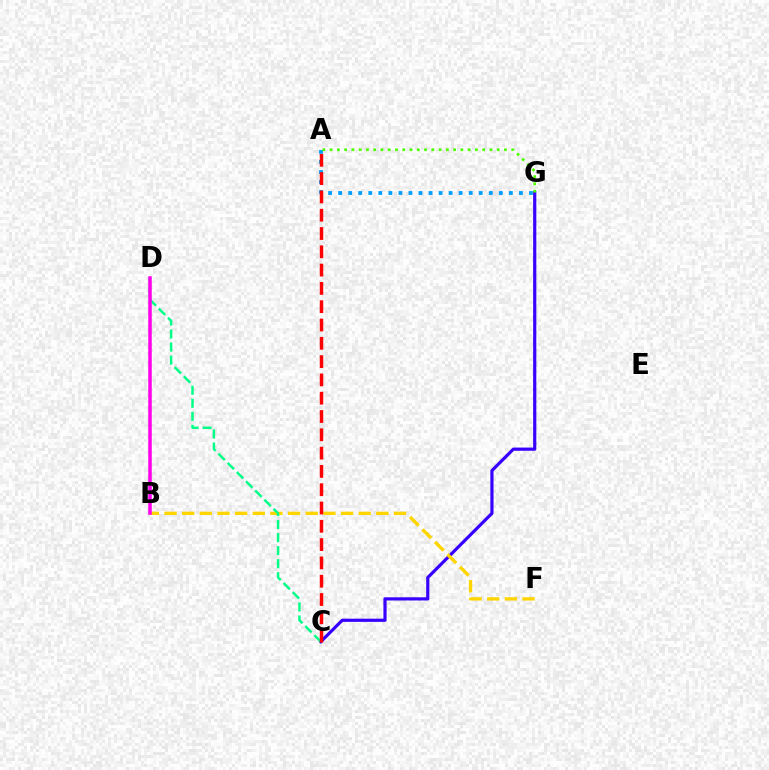{('A', 'G'): [{'color': '#009eff', 'line_style': 'dotted', 'thickness': 2.73}, {'color': '#4fff00', 'line_style': 'dotted', 'thickness': 1.97}], ('C', 'G'): [{'color': '#3700ff', 'line_style': 'solid', 'thickness': 2.3}], ('B', 'F'): [{'color': '#ffd500', 'line_style': 'dashed', 'thickness': 2.4}], ('C', 'D'): [{'color': '#00ff86', 'line_style': 'dashed', 'thickness': 1.77}], ('A', 'C'): [{'color': '#ff0000', 'line_style': 'dashed', 'thickness': 2.49}], ('B', 'D'): [{'color': '#ff00ed', 'line_style': 'solid', 'thickness': 2.53}]}